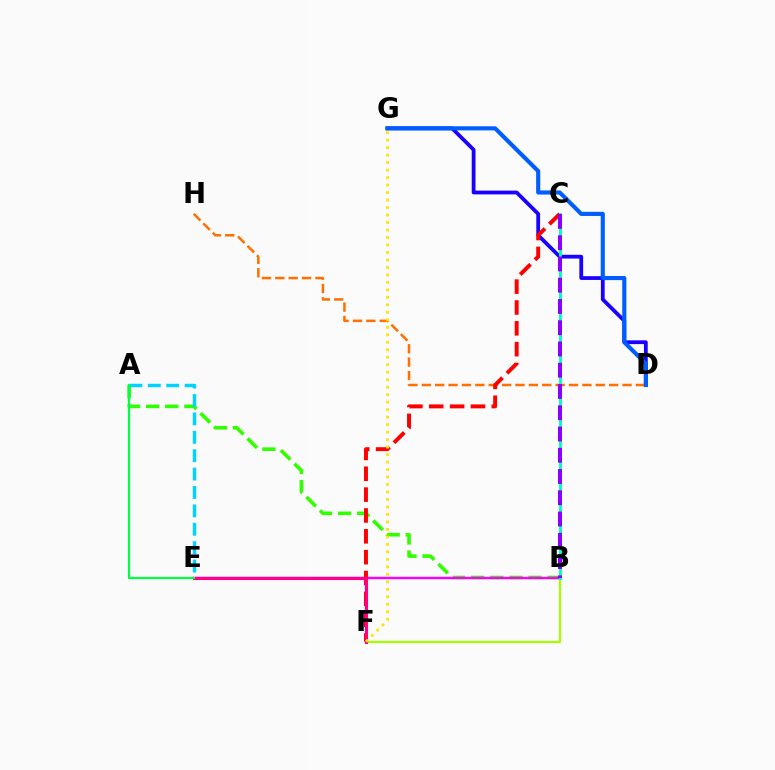{('D', 'G'): [{'color': '#1900ff', 'line_style': 'solid', 'thickness': 2.72}, {'color': '#005dff', 'line_style': 'solid', 'thickness': 2.96}], ('B', 'F'): [{'color': '#a2ff00', 'line_style': 'solid', 'thickness': 1.61}], ('D', 'H'): [{'color': '#ff7000', 'line_style': 'dashed', 'thickness': 1.82}], ('A', 'B'): [{'color': '#31ff00', 'line_style': 'dashed', 'thickness': 2.6}], ('A', 'E'): [{'color': '#00d3ff', 'line_style': 'dashed', 'thickness': 2.5}, {'color': '#00ff45', 'line_style': 'solid', 'thickness': 1.6}], ('B', 'E'): [{'color': '#fa00f9', 'line_style': 'solid', 'thickness': 1.75}], ('C', 'F'): [{'color': '#ff0000', 'line_style': 'dashed', 'thickness': 2.83}], ('E', 'F'): [{'color': '#ff0088', 'line_style': 'solid', 'thickness': 2.25}], ('B', 'C'): [{'color': '#00ffbb', 'line_style': 'solid', 'thickness': 2.1}, {'color': '#8a00ff', 'line_style': 'dashed', 'thickness': 2.89}], ('F', 'G'): [{'color': '#ffe600', 'line_style': 'dotted', 'thickness': 2.03}]}